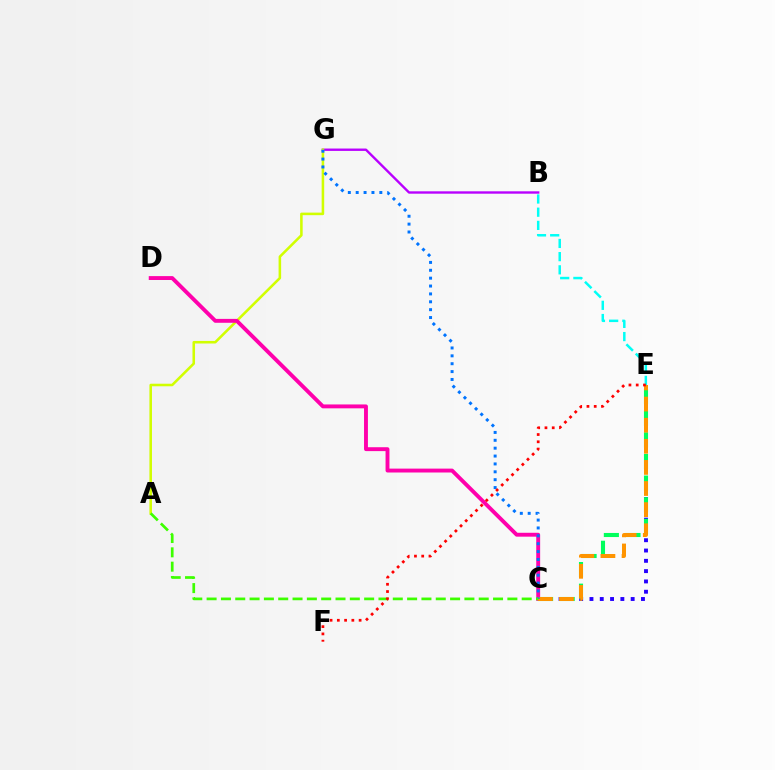{('C', 'E'): [{'color': '#2500ff', 'line_style': 'dotted', 'thickness': 2.8}, {'color': '#00ff5c', 'line_style': 'dashed', 'thickness': 2.94}, {'color': '#ff9400', 'line_style': 'dashed', 'thickness': 2.87}], ('B', 'G'): [{'color': '#b900ff', 'line_style': 'solid', 'thickness': 1.71}], ('B', 'E'): [{'color': '#00fff6', 'line_style': 'dashed', 'thickness': 1.79}], ('A', 'G'): [{'color': '#d1ff00', 'line_style': 'solid', 'thickness': 1.84}], ('C', 'D'): [{'color': '#ff00ac', 'line_style': 'solid', 'thickness': 2.8}], ('C', 'G'): [{'color': '#0074ff', 'line_style': 'dotted', 'thickness': 2.14}], ('A', 'C'): [{'color': '#3dff00', 'line_style': 'dashed', 'thickness': 1.95}], ('E', 'F'): [{'color': '#ff0000', 'line_style': 'dotted', 'thickness': 1.97}]}